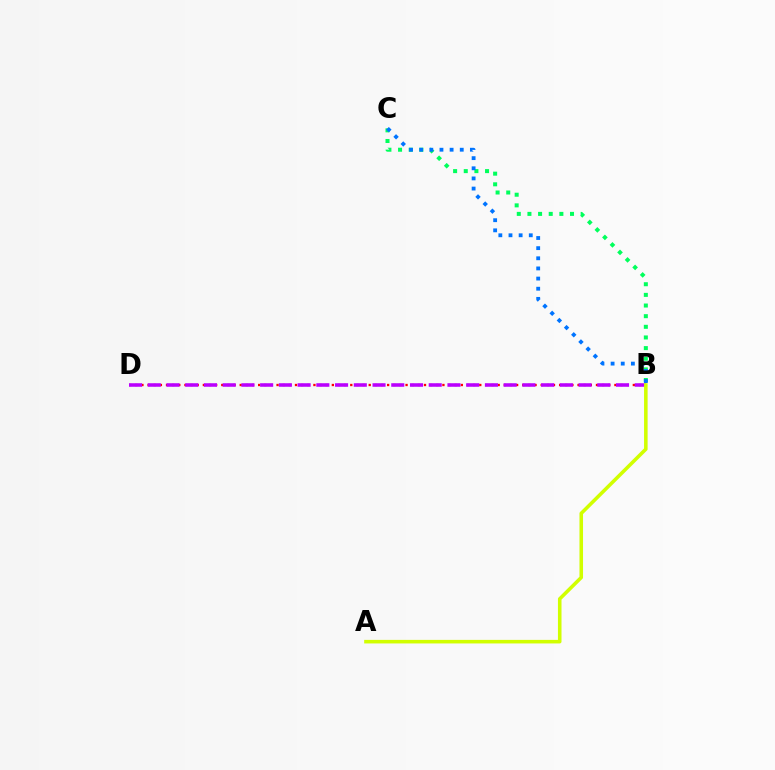{('B', 'C'): [{'color': '#00ff5c', 'line_style': 'dotted', 'thickness': 2.89}, {'color': '#0074ff', 'line_style': 'dotted', 'thickness': 2.76}], ('B', 'D'): [{'color': '#ff0000', 'line_style': 'dotted', 'thickness': 1.67}, {'color': '#b900ff', 'line_style': 'dashed', 'thickness': 2.54}], ('A', 'B'): [{'color': '#d1ff00', 'line_style': 'solid', 'thickness': 2.56}]}